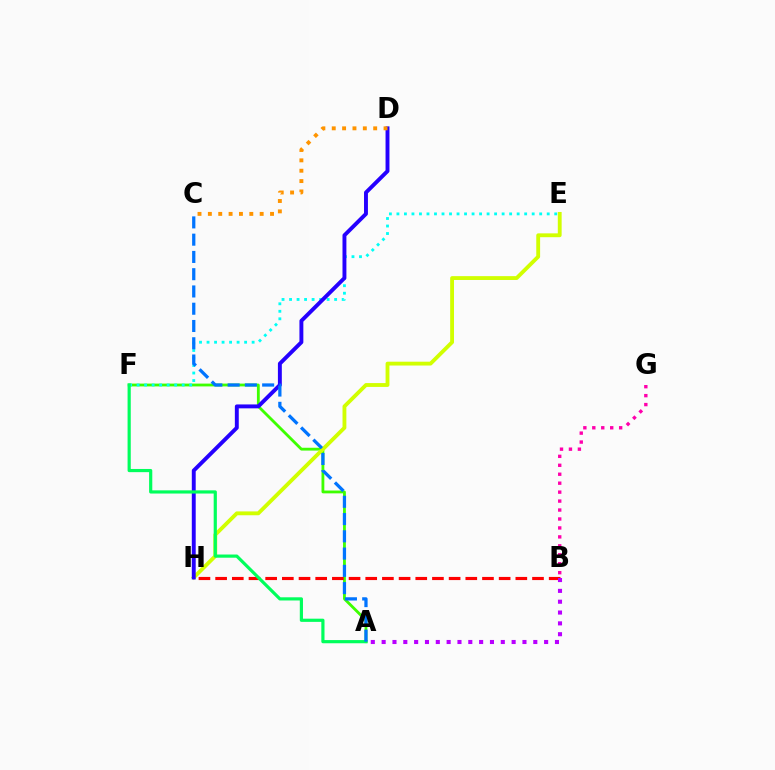{('A', 'F'): [{'color': '#3dff00', 'line_style': 'solid', 'thickness': 2.03}, {'color': '#00ff5c', 'line_style': 'solid', 'thickness': 2.29}], ('E', 'F'): [{'color': '#00fff6', 'line_style': 'dotted', 'thickness': 2.04}], ('E', 'H'): [{'color': '#d1ff00', 'line_style': 'solid', 'thickness': 2.76}], ('B', 'H'): [{'color': '#ff0000', 'line_style': 'dashed', 'thickness': 2.27}], ('A', 'B'): [{'color': '#b900ff', 'line_style': 'dotted', 'thickness': 2.94}], ('B', 'G'): [{'color': '#ff00ac', 'line_style': 'dotted', 'thickness': 2.43}], ('D', 'H'): [{'color': '#2500ff', 'line_style': 'solid', 'thickness': 2.81}], ('A', 'C'): [{'color': '#0074ff', 'line_style': 'dashed', 'thickness': 2.35}], ('C', 'D'): [{'color': '#ff9400', 'line_style': 'dotted', 'thickness': 2.82}]}